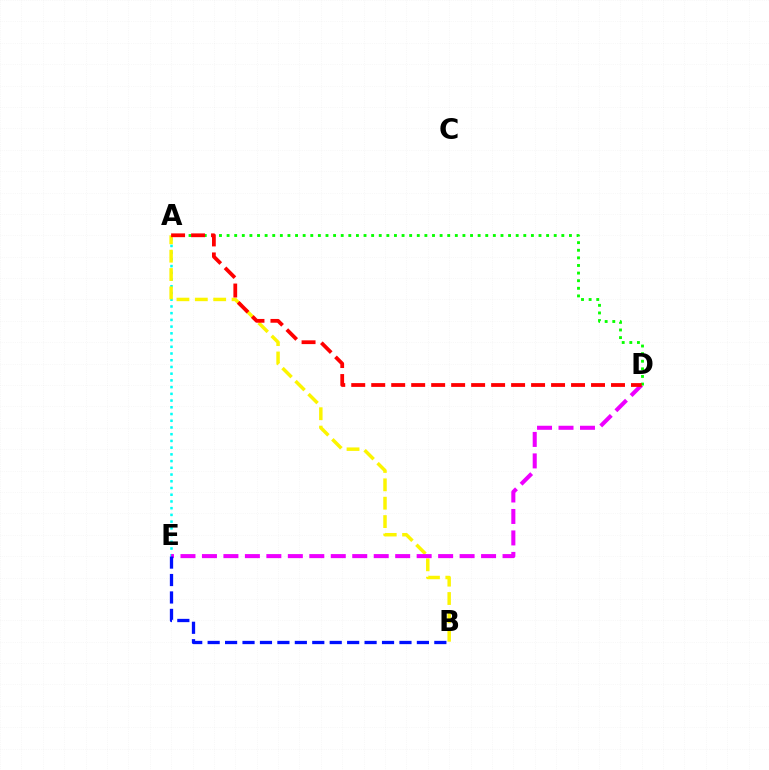{('A', 'E'): [{'color': '#00fff6', 'line_style': 'dotted', 'thickness': 1.83}], ('A', 'B'): [{'color': '#fcf500', 'line_style': 'dashed', 'thickness': 2.5}], ('D', 'E'): [{'color': '#ee00ff', 'line_style': 'dashed', 'thickness': 2.92}], ('A', 'D'): [{'color': '#08ff00', 'line_style': 'dotted', 'thickness': 2.07}, {'color': '#ff0000', 'line_style': 'dashed', 'thickness': 2.71}], ('B', 'E'): [{'color': '#0010ff', 'line_style': 'dashed', 'thickness': 2.37}]}